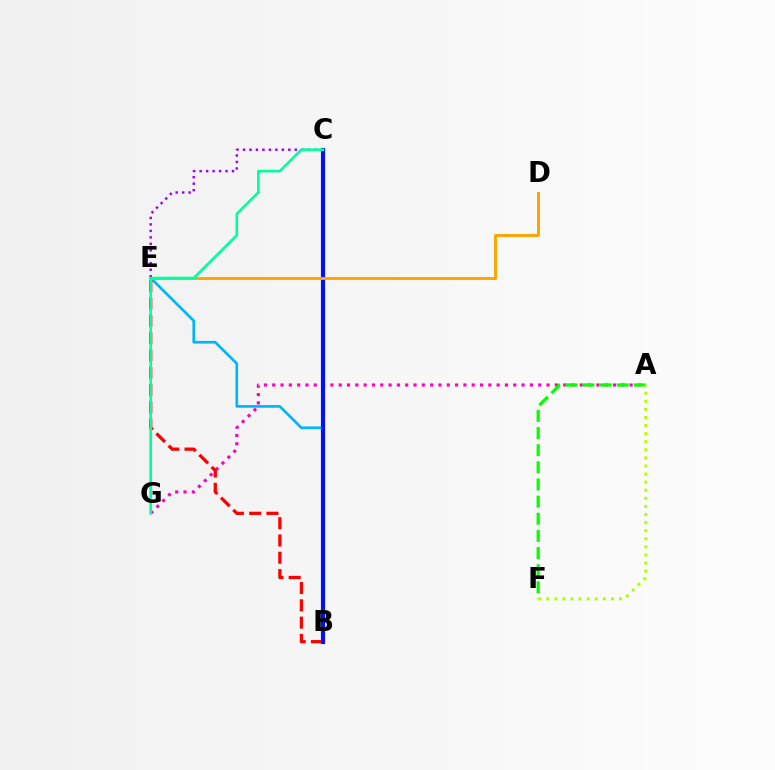{('A', 'G'): [{'color': '#ff00bd', 'line_style': 'dotted', 'thickness': 2.26}], ('A', 'F'): [{'color': '#08ff00', 'line_style': 'dashed', 'thickness': 2.33}, {'color': '#b3ff00', 'line_style': 'dotted', 'thickness': 2.2}], ('B', 'E'): [{'color': '#00b5ff', 'line_style': 'solid', 'thickness': 1.92}, {'color': '#ff0000', 'line_style': 'dashed', 'thickness': 2.35}], ('C', 'E'): [{'color': '#9b00ff', 'line_style': 'dotted', 'thickness': 1.76}], ('B', 'C'): [{'color': '#0010ff', 'line_style': 'solid', 'thickness': 2.99}], ('D', 'E'): [{'color': '#ffa500', 'line_style': 'solid', 'thickness': 2.11}], ('C', 'G'): [{'color': '#00ff9d', 'line_style': 'solid', 'thickness': 1.9}]}